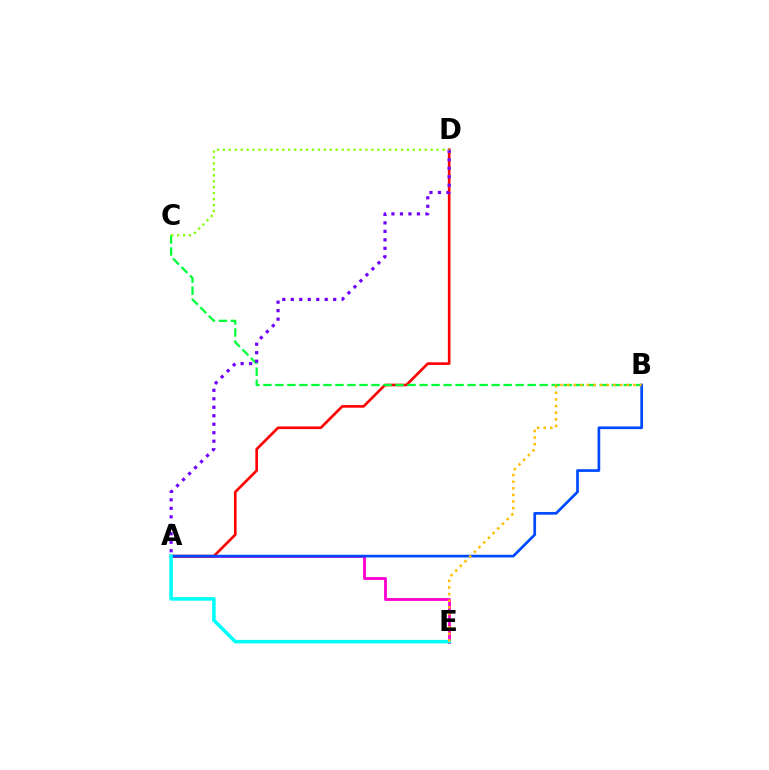{('A', 'E'): [{'color': '#ff00cf', 'line_style': 'solid', 'thickness': 2.04}, {'color': '#00fff6', 'line_style': 'solid', 'thickness': 2.54}], ('A', 'D'): [{'color': '#ff0000', 'line_style': 'solid', 'thickness': 1.9}, {'color': '#7200ff', 'line_style': 'dotted', 'thickness': 2.3}], ('B', 'C'): [{'color': '#00ff39', 'line_style': 'dashed', 'thickness': 1.63}], ('A', 'B'): [{'color': '#004bff', 'line_style': 'solid', 'thickness': 1.95}], ('B', 'E'): [{'color': '#ffbd00', 'line_style': 'dotted', 'thickness': 1.8}], ('C', 'D'): [{'color': '#84ff00', 'line_style': 'dotted', 'thickness': 1.61}]}